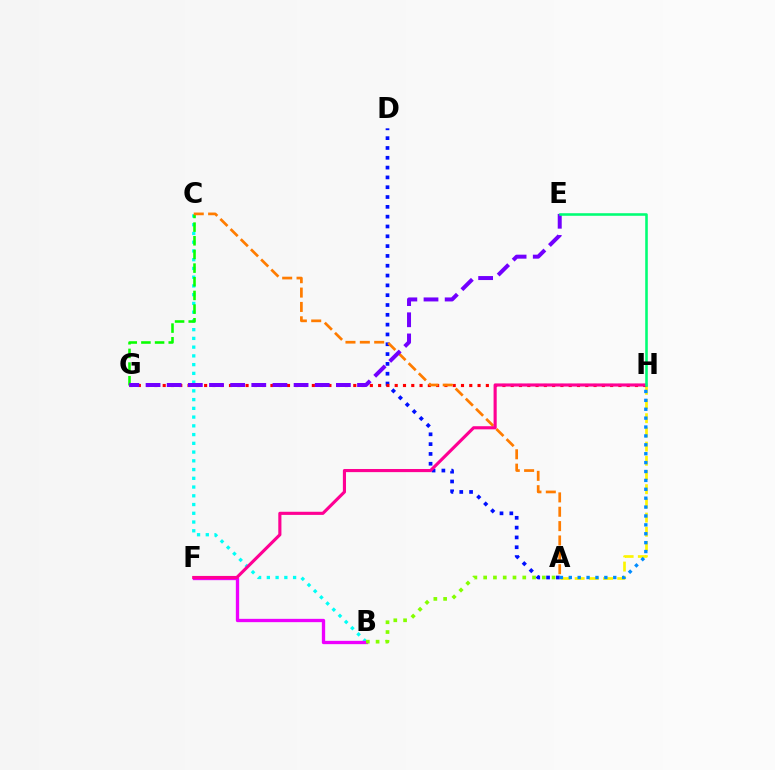{('B', 'C'): [{'color': '#00fff6', 'line_style': 'dotted', 'thickness': 2.38}], ('C', 'G'): [{'color': '#08ff00', 'line_style': 'dashed', 'thickness': 1.86}], ('B', 'F'): [{'color': '#ee00ff', 'line_style': 'solid', 'thickness': 2.39}], ('A', 'H'): [{'color': '#fcf500', 'line_style': 'dashed', 'thickness': 1.93}, {'color': '#008cff', 'line_style': 'dotted', 'thickness': 2.42}], ('A', 'D'): [{'color': '#0010ff', 'line_style': 'dotted', 'thickness': 2.67}], ('A', 'B'): [{'color': '#84ff00', 'line_style': 'dotted', 'thickness': 2.66}], ('G', 'H'): [{'color': '#ff0000', 'line_style': 'dotted', 'thickness': 2.25}], ('A', 'C'): [{'color': '#ff7c00', 'line_style': 'dashed', 'thickness': 1.95}], ('E', 'G'): [{'color': '#7200ff', 'line_style': 'dashed', 'thickness': 2.87}], ('F', 'H'): [{'color': '#ff0094', 'line_style': 'solid', 'thickness': 2.25}], ('E', 'H'): [{'color': '#00ff74', 'line_style': 'solid', 'thickness': 1.86}]}